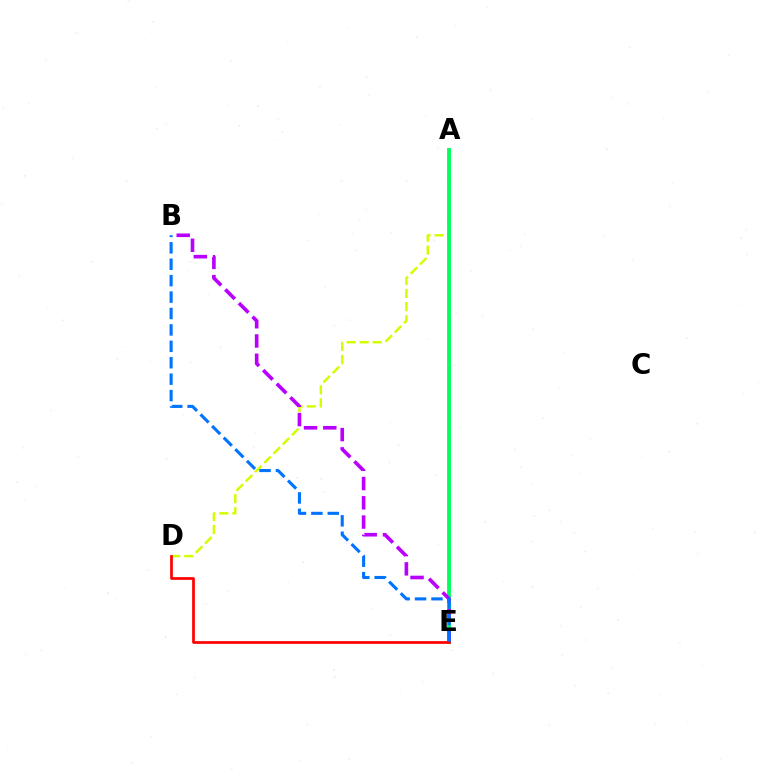{('A', 'D'): [{'color': '#d1ff00', 'line_style': 'dashed', 'thickness': 1.78}], ('A', 'E'): [{'color': '#00ff5c', 'line_style': 'solid', 'thickness': 2.78}], ('B', 'E'): [{'color': '#b900ff', 'line_style': 'dashed', 'thickness': 2.62}, {'color': '#0074ff', 'line_style': 'dashed', 'thickness': 2.23}], ('D', 'E'): [{'color': '#ff0000', 'line_style': 'solid', 'thickness': 1.94}]}